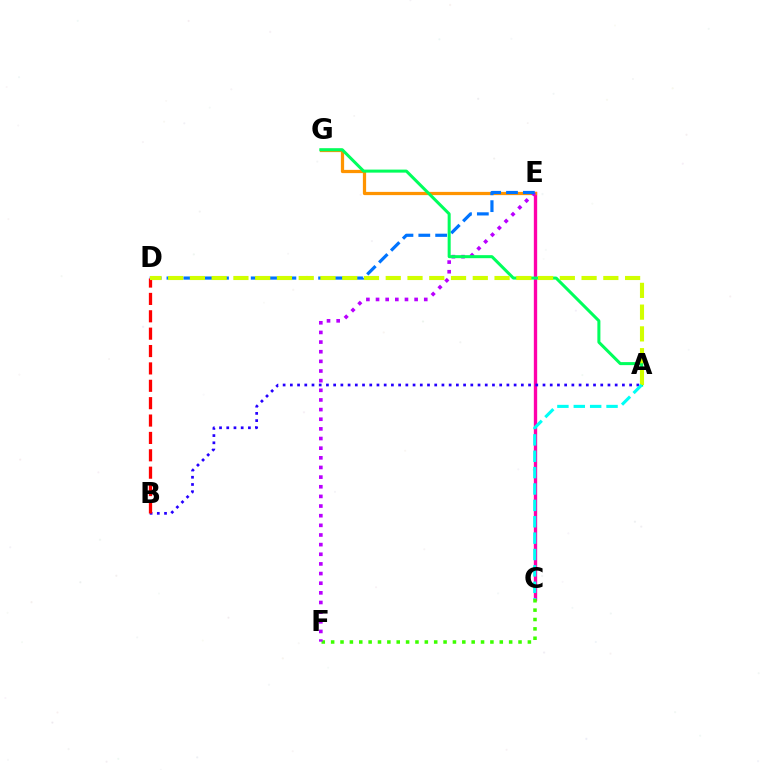{('C', 'E'): [{'color': '#ff00ac', 'line_style': 'solid', 'thickness': 2.41}], ('C', 'F'): [{'color': '#3dff00', 'line_style': 'dotted', 'thickness': 2.55}], ('E', 'G'): [{'color': '#ff9400', 'line_style': 'solid', 'thickness': 2.33}], ('E', 'F'): [{'color': '#b900ff', 'line_style': 'dotted', 'thickness': 2.62}], ('A', 'B'): [{'color': '#2500ff', 'line_style': 'dotted', 'thickness': 1.96}], ('D', 'E'): [{'color': '#0074ff', 'line_style': 'dashed', 'thickness': 2.29}], ('B', 'D'): [{'color': '#ff0000', 'line_style': 'dashed', 'thickness': 2.36}], ('A', 'G'): [{'color': '#00ff5c', 'line_style': 'solid', 'thickness': 2.18}], ('A', 'D'): [{'color': '#d1ff00', 'line_style': 'dashed', 'thickness': 2.96}], ('A', 'C'): [{'color': '#00fff6', 'line_style': 'dashed', 'thickness': 2.23}]}